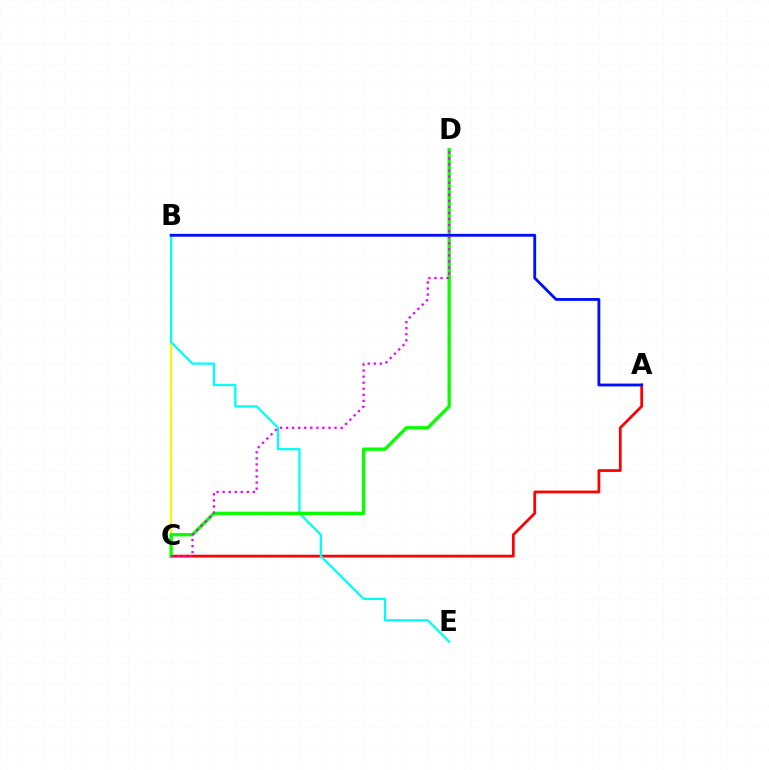{('B', 'C'): [{'color': '#fcf500', 'line_style': 'solid', 'thickness': 1.57}], ('A', 'C'): [{'color': '#ff0000', 'line_style': 'solid', 'thickness': 1.98}], ('B', 'E'): [{'color': '#00fff6', 'line_style': 'solid', 'thickness': 1.63}], ('C', 'D'): [{'color': '#08ff00', 'line_style': 'solid', 'thickness': 2.39}, {'color': '#ee00ff', 'line_style': 'dotted', 'thickness': 1.65}], ('A', 'B'): [{'color': '#0010ff', 'line_style': 'solid', 'thickness': 2.05}]}